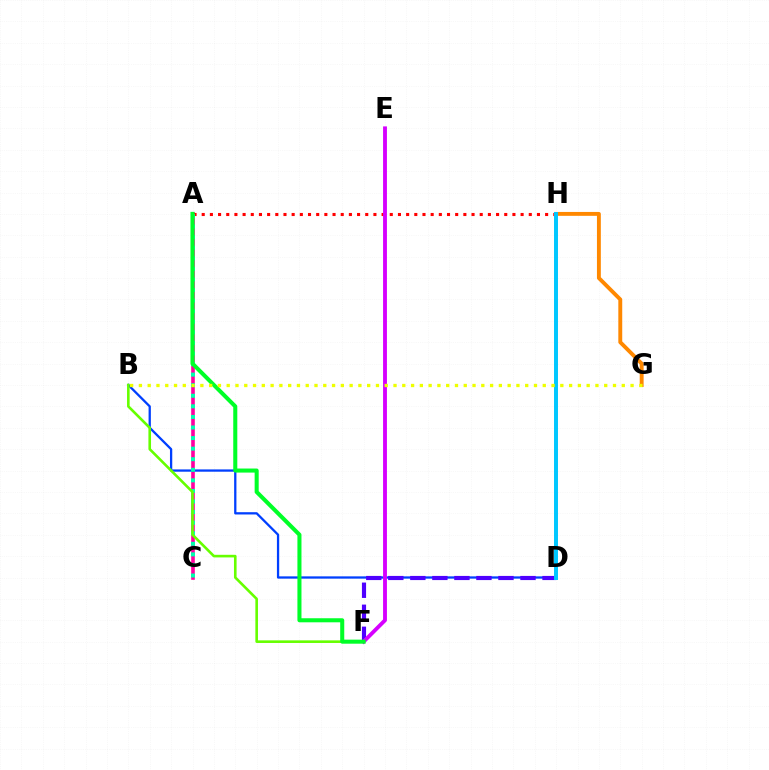{('A', 'C'): [{'color': '#ff00a0', 'line_style': 'solid', 'thickness': 2.61}, {'color': '#00ffaf', 'line_style': 'dotted', 'thickness': 2.87}], ('B', 'D'): [{'color': '#003fff', 'line_style': 'solid', 'thickness': 1.65}], ('G', 'H'): [{'color': '#ff8800', 'line_style': 'solid', 'thickness': 2.81}], ('A', 'H'): [{'color': '#ff0000', 'line_style': 'dotted', 'thickness': 2.22}], ('D', 'F'): [{'color': '#4f00ff', 'line_style': 'dashed', 'thickness': 2.99}], ('E', 'F'): [{'color': '#d600ff', 'line_style': 'solid', 'thickness': 2.78}], ('B', 'F'): [{'color': '#66ff00', 'line_style': 'solid', 'thickness': 1.88}], ('D', 'H'): [{'color': '#00c7ff', 'line_style': 'solid', 'thickness': 2.85}], ('A', 'F'): [{'color': '#00ff27', 'line_style': 'solid', 'thickness': 2.92}], ('B', 'G'): [{'color': '#eeff00', 'line_style': 'dotted', 'thickness': 2.39}]}